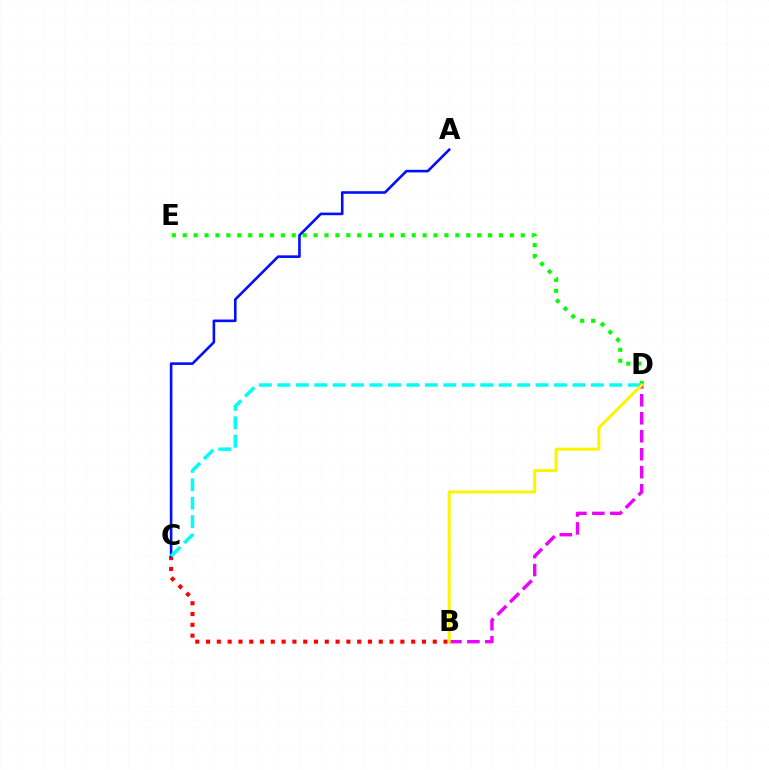{('B', 'C'): [{'color': '#ff0000', 'line_style': 'dotted', 'thickness': 2.93}], ('D', 'E'): [{'color': '#08ff00', 'line_style': 'dotted', 'thickness': 2.96}], ('A', 'C'): [{'color': '#0010ff', 'line_style': 'solid', 'thickness': 1.88}], ('C', 'D'): [{'color': '#00fff6', 'line_style': 'dashed', 'thickness': 2.51}], ('B', 'D'): [{'color': '#ee00ff', 'line_style': 'dashed', 'thickness': 2.44}, {'color': '#fcf500', 'line_style': 'solid', 'thickness': 2.18}]}